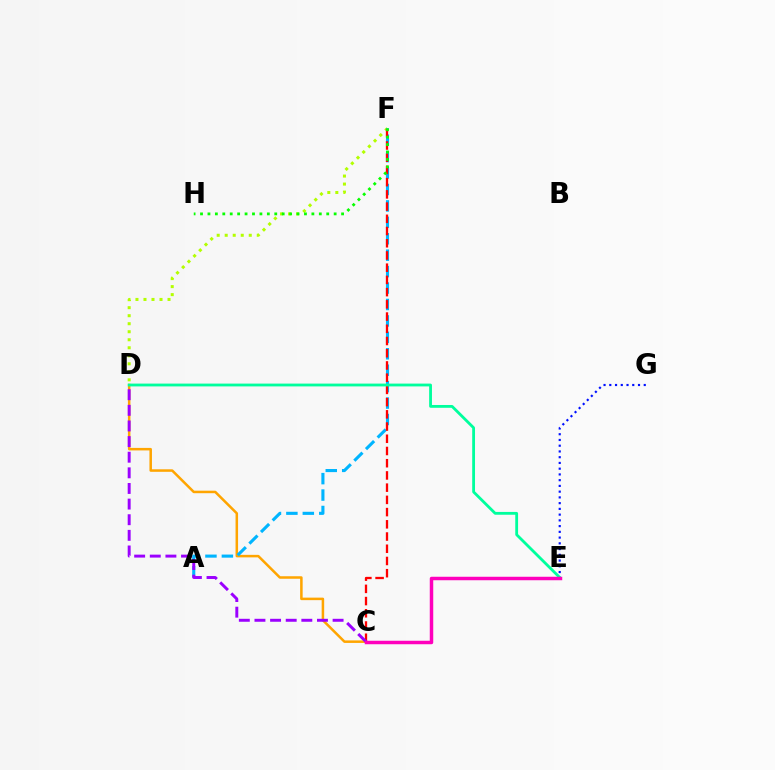{('E', 'G'): [{'color': '#0010ff', 'line_style': 'dotted', 'thickness': 1.56}], ('C', 'D'): [{'color': '#ffa500', 'line_style': 'solid', 'thickness': 1.81}, {'color': '#9b00ff', 'line_style': 'dashed', 'thickness': 2.12}], ('D', 'F'): [{'color': '#b3ff00', 'line_style': 'dotted', 'thickness': 2.18}], ('A', 'F'): [{'color': '#00b5ff', 'line_style': 'dashed', 'thickness': 2.23}], ('C', 'F'): [{'color': '#ff0000', 'line_style': 'dashed', 'thickness': 1.66}], ('D', 'E'): [{'color': '#00ff9d', 'line_style': 'solid', 'thickness': 2.02}], ('F', 'H'): [{'color': '#08ff00', 'line_style': 'dotted', 'thickness': 2.02}], ('C', 'E'): [{'color': '#ff00bd', 'line_style': 'solid', 'thickness': 2.5}]}